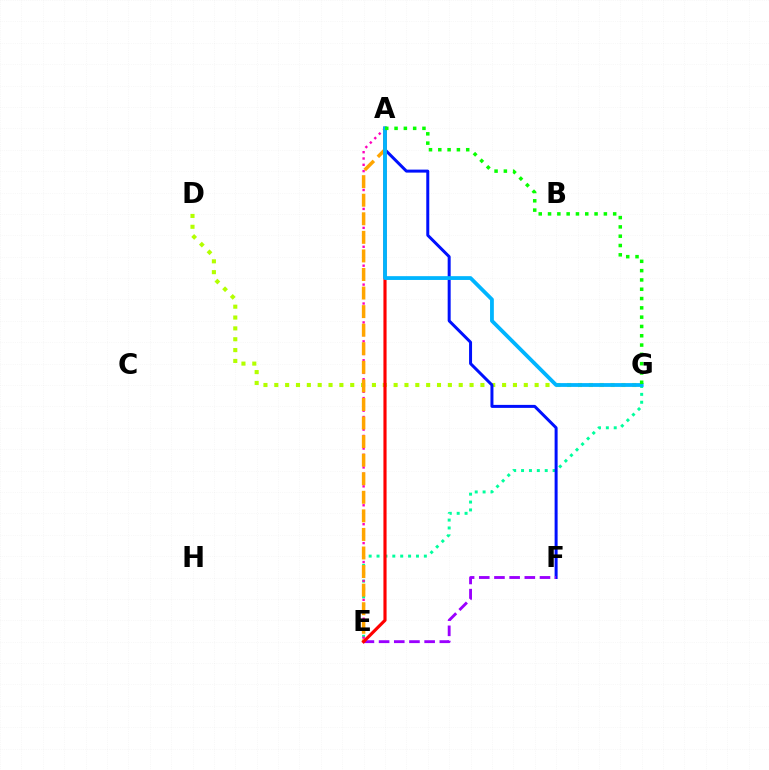{('E', 'G'): [{'color': '#00ff9d', 'line_style': 'dotted', 'thickness': 2.14}], ('D', 'G'): [{'color': '#b3ff00', 'line_style': 'dotted', 'thickness': 2.95}], ('A', 'F'): [{'color': '#0010ff', 'line_style': 'solid', 'thickness': 2.15}], ('E', 'F'): [{'color': '#9b00ff', 'line_style': 'dashed', 'thickness': 2.06}], ('A', 'E'): [{'color': '#ff00bd', 'line_style': 'dotted', 'thickness': 1.71}, {'color': '#ffa500', 'line_style': 'dashed', 'thickness': 2.52}, {'color': '#ff0000', 'line_style': 'solid', 'thickness': 2.27}], ('A', 'G'): [{'color': '#00b5ff', 'line_style': 'solid', 'thickness': 2.74}, {'color': '#08ff00', 'line_style': 'dotted', 'thickness': 2.53}]}